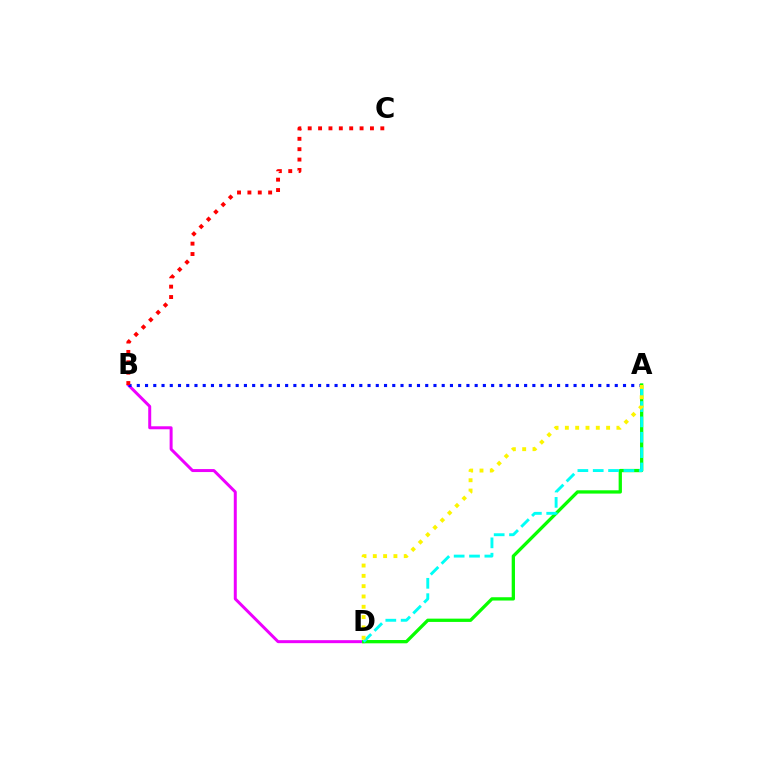{('B', 'D'): [{'color': '#ee00ff', 'line_style': 'solid', 'thickness': 2.15}], ('A', 'B'): [{'color': '#0010ff', 'line_style': 'dotted', 'thickness': 2.24}], ('B', 'C'): [{'color': '#ff0000', 'line_style': 'dotted', 'thickness': 2.82}], ('A', 'D'): [{'color': '#08ff00', 'line_style': 'solid', 'thickness': 2.37}, {'color': '#00fff6', 'line_style': 'dashed', 'thickness': 2.09}, {'color': '#fcf500', 'line_style': 'dotted', 'thickness': 2.8}]}